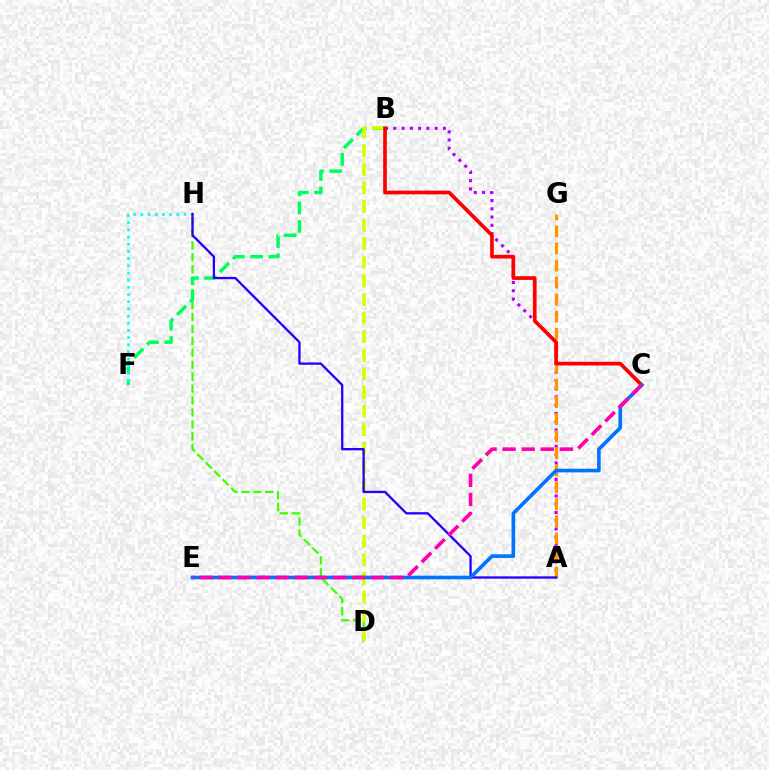{('D', 'H'): [{'color': '#3dff00', 'line_style': 'dashed', 'thickness': 1.62}], ('B', 'F'): [{'color': '#00ff5c', 'line_style': 'dashed', 'thickness': 2.48}], ('A', 'B'): [{'color': '#b900ff', 'line_style': 'dotted', 'thickness': 2.24}], ('A', 'G'): [{'color': '#ff9400', 'line_style': 'dashed', 'thickness': 2.32}], ('B', 'D'): [{'color': '#d1ff00', 'line_style': 'dashed', 'thickness': 2.53}], ('B', 'C'): [{'color': '#ff0000', 'line_style': 'solid', 'thickness': 2.66}], ('F', 'H'): [{'color': '#00fff6', 'line_style': 'dotted', 'thickness': 1.95}], ('A', 'H'): [{'color': '#2500ff', 'line_style': 'solid', 'thickness': 1.66}], ('C', 'E'): [{'color': '#0074ff', 'line_style': 'solid', 'thickness': 2.62}, {'color': '#ff00ac', 'line_style': 'dashed', 'thickness': 2.59}]}